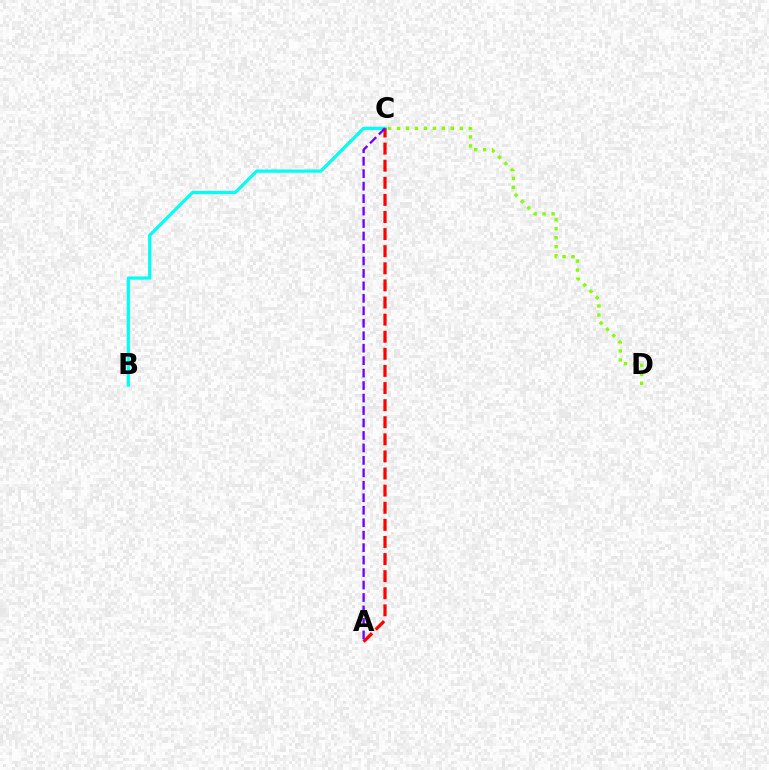{('B', 'C'): [{'color': '#00fff6', 'line_style': 'solid', 'thickness': 2.32}], ('A', 'C'): [{'color': '#ff0000', 'line_style': 'dashed', 'thickness': 2.32}, {'color': '#7200ff', 'line_style': 'dashed', 'thickness': 1.69}], ('C', 'D'): [{'color': '#84ff00', 'line_style': 'dotted', 'thickness': 2.43}]}